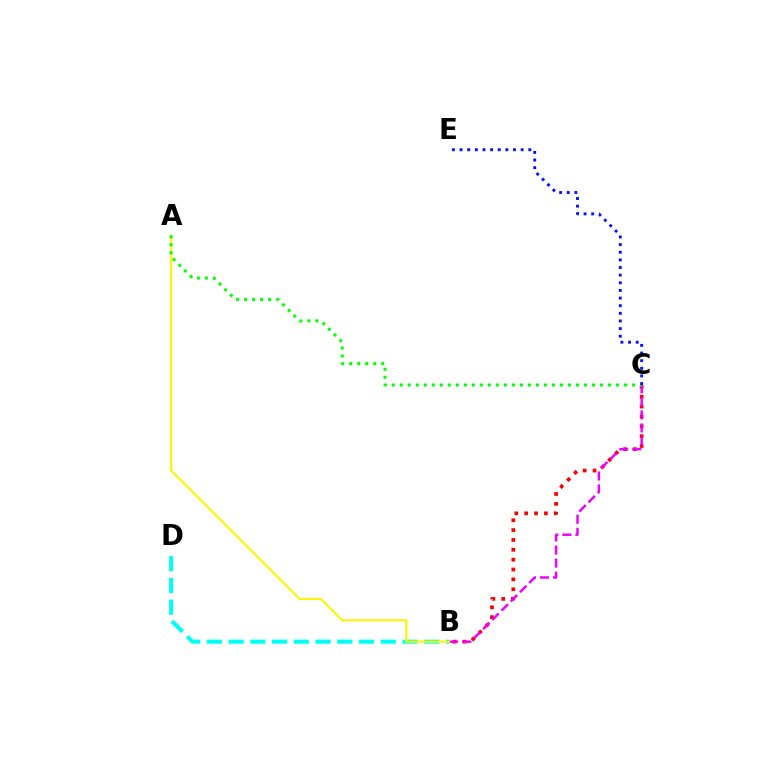{('B', 'C'): [{'color': '#ff0000', 'line_style': 'dotted', 'thickness': 2.68}, {'color': '#ee00ff', 'line_style': 'dashed', 'thickness': 1.77}], ('B', 'D'): [{'color': '#00fff6', 'line_style': 'dashed', 'thickness': 2.95}], ('A', 'B'): [{'color': '#fcf500', 'line_style': 'solid', 'thickness': 1.5}], ('A', 'C'): [{'color': '#08ff00', 'line_style': 'dotted', 'thickness': 2.18}], ('C', 'E'): [{'color': '#0010ff', 'line_style': 'dotted', 'thickness': 2.07}]}